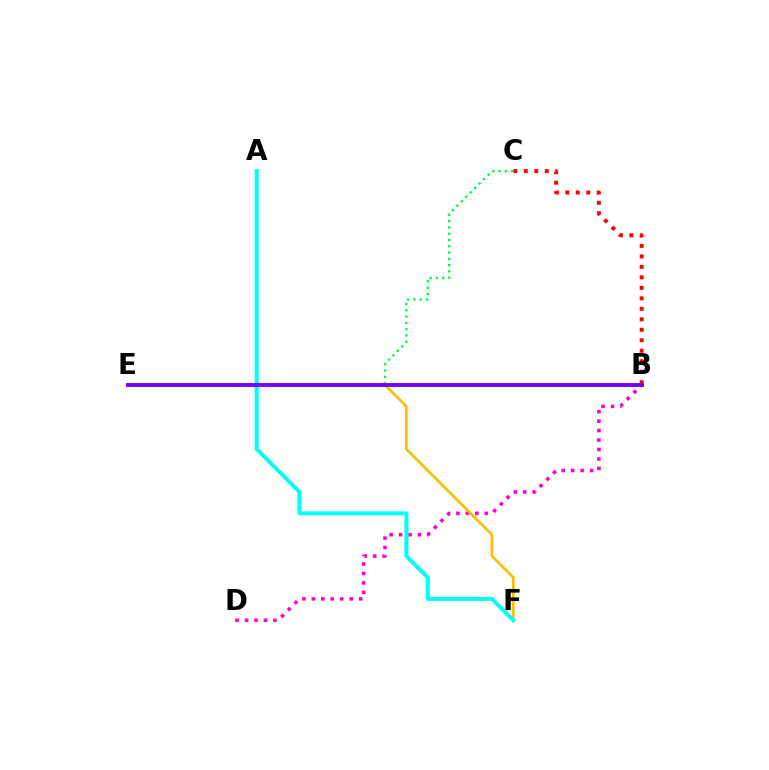{('B', 'E'): [{'color': '#004bff', 'line_style': 'dashed', 'thickness': 2.14}, {'color': '#84ff00', 'line_style': 'solid', 'thickness': 2.73}, {'color': '#7200ff', 'line_style': 'solid', 'thickness': 2.77}], ('B', 'C'): [{'color': '#ff0000', 'line_style': 'dotted', 'thickness': 2.85}], ('C', 'E'): [{'color': '#00ff39', 'line_style': 'dotted', 'thickness': 1.71}], ('B', 'D'): [{'color': '#ff00cf', 'line_style': 'dotted', 'thickness': 2.57}], ('E', 'F'): [{'color': '#ffbd00', 'line_style': 'solid', 'thickness': 1.93}], ('A', 'F'): [{'color': '#00fff6', 'line_style': 'solid', 'thickness': 2.86}]}